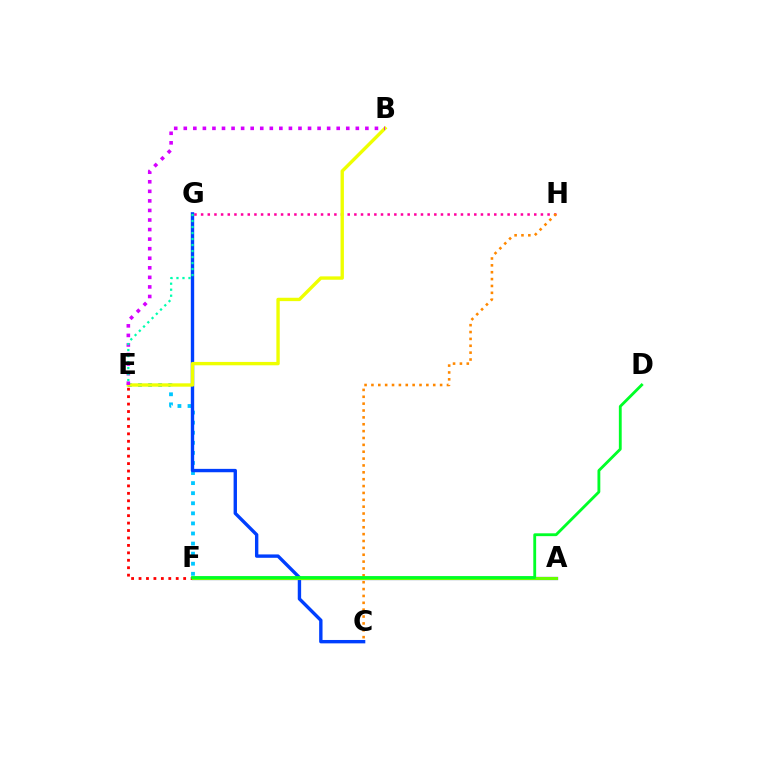{('E', 'F'): [{'color': '#00c7ff', 'line_style': 'dotted', 'thickness': 2.74}, {'color': '#ff0000', 'line_style': 'dotted', 'thickness': 2.02}], ('A', 'F'): [{'color': '#4f00ff', 'line_style': 'solid', 'thickness': 2.29}, {'color': '#66ff00', 'line_style': 'solid', 'thickness': 2.26}], ('G', 'H'): [{'color': '#ff00a0', 'line_style': 'dotted', 'thickness': 1.81}], ('C', 'G'): [{'color': '#003fff', 'line_style': 'solid', 'thickness': 2.43}], ('C', 'H'): [{'color': '#ff8800', 'line_style': 'dotted', 'thickness': 1.87}], ('B', 'E'): [{'color': '#eeff00', 'line_style': 'solid', 'thickness': 2.43}, {'color': '#d600ff', 'line_style': 'dotted', 'thickness': 2.6}], ('E', 'G'): [{'color': '#00ffaf', 'line_style': 'dotted', 'thickness': 1.63}], ('D', 'F'): [{'color': '#00ff27', 'line_style': 'solid', 'thickness': 2.04}]}